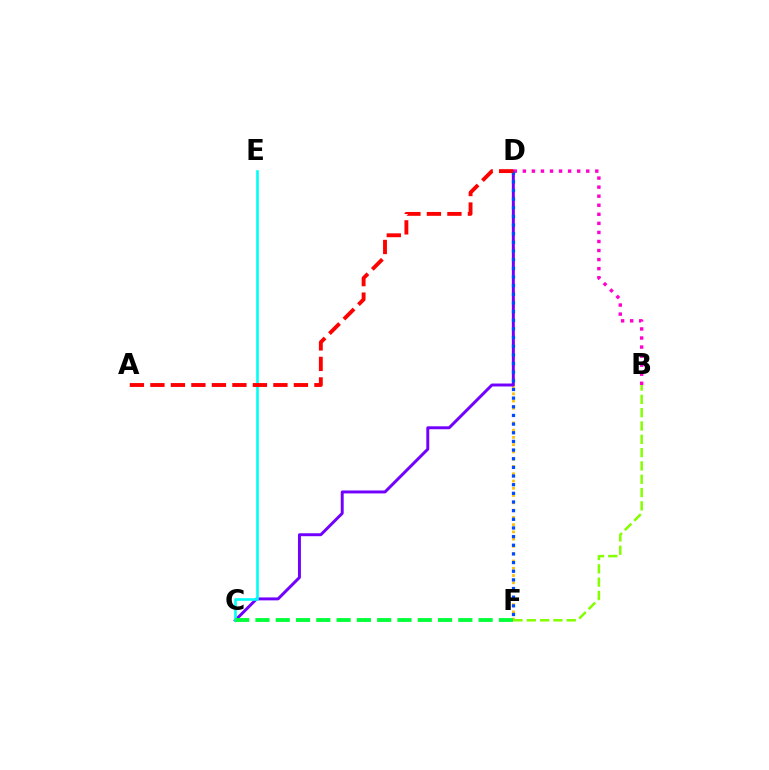{('D', 'F'): [{'color': '#ffbd00', 'line_style': 'dotted', 'thickness': 1.97}, {'color': '#004bff', 'line_style': 'dotted', 'thickness': 2.35}], ('C', 'D'): [{'color': '#7200ff', 'line_style': 'solid', 'thickness': 2.12}], ('B', 'D'): [{'color': '#ff00cf', 'line_style': 'dotted', 'thickness': 2.46}], ('C', 'E'): [{'color': '#00fff6', 'line_style': 'solid', 'thickness': 1.88}], ('C', 'F'): [{'color': '#00ff39', 'line_style': 'dashed', 'thickness': 2.76}], ('B', 'F'): [{'color': '#84ff00', 'line_style': 'dashed', 'thickness': 1.81}], ('A', 'D'): [{'color': '#ff0000', 'line_style': 'dashed', 'thickness': 2.79}]}